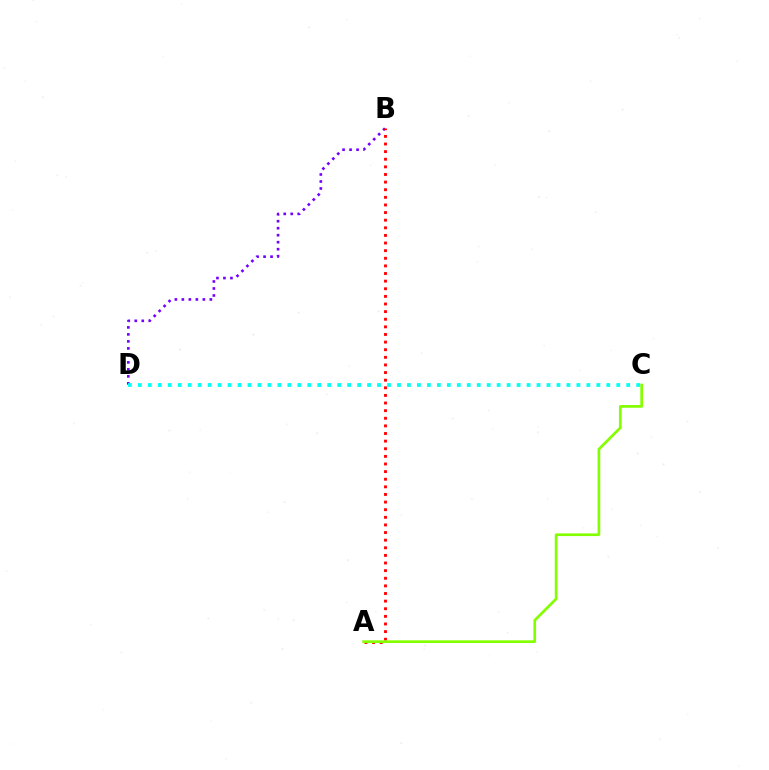{('B', 'D'): [{'color': '#7200ff', 'line_style': 'dotted', 'thickness': 1.9}], ('C', 'D'): [{'color': '#00fff6', 'line_style': 'dotted', 'thickness': 2.71}], ('A', 'B'): [{'color': '#ff0000', 'line_style': 'dotted', 'thickness': 2.07}], ('A', 'C'): [{'color': '#84ff00', 'line_style': 'solid', 'thickness': 1.94}]}